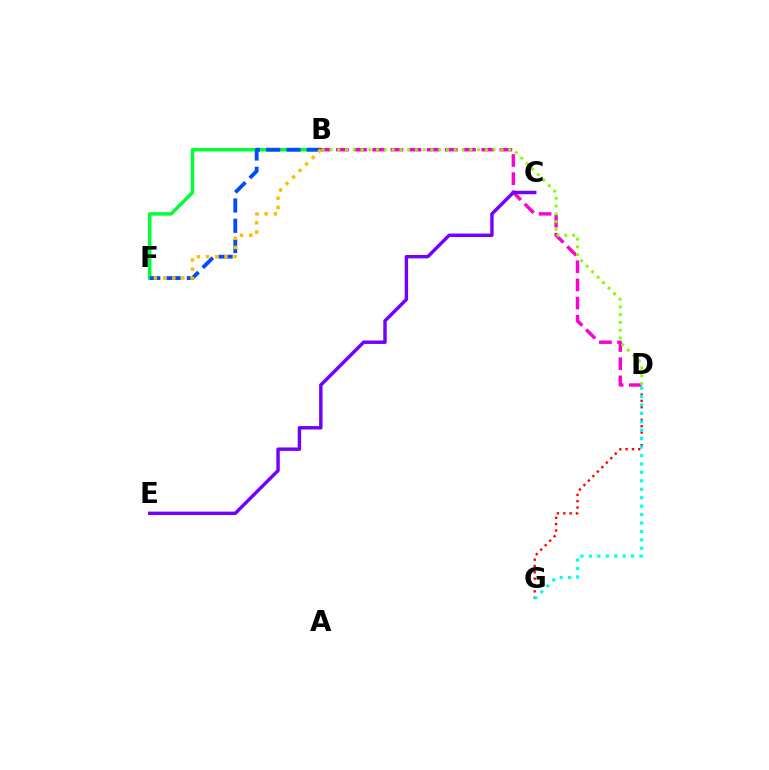{('B', 'F'): [{'color': '#00ff39', 'line_style': 'solid', 'thickness': 2.5}, {'color': '#004bff', 'line_style': 'dashed', 'thickness': 2.76}, {'color': '#ffbd00', 'line_style': 'dotted', 'thickness': 2.5}], ('B', 'D'): [{'color': '#ff00cf', 'line_style': 'dashed', 'thickness': 2.47}, {'color': '#84ff00', 'line_style': 'dotted', 'thickness': 2.11}], ('D', 'G'): [{'color': '#ff0000', 'line_style': 'dotted', 'thickness': 1.72}, {'color': '#00fff6', 'line_style': 'dotted', 'thickness': 2.29}], ('C', 'E'): [{'color': '#7200ff', 'line_style': 'solid', 'thickness': 2.47}]}